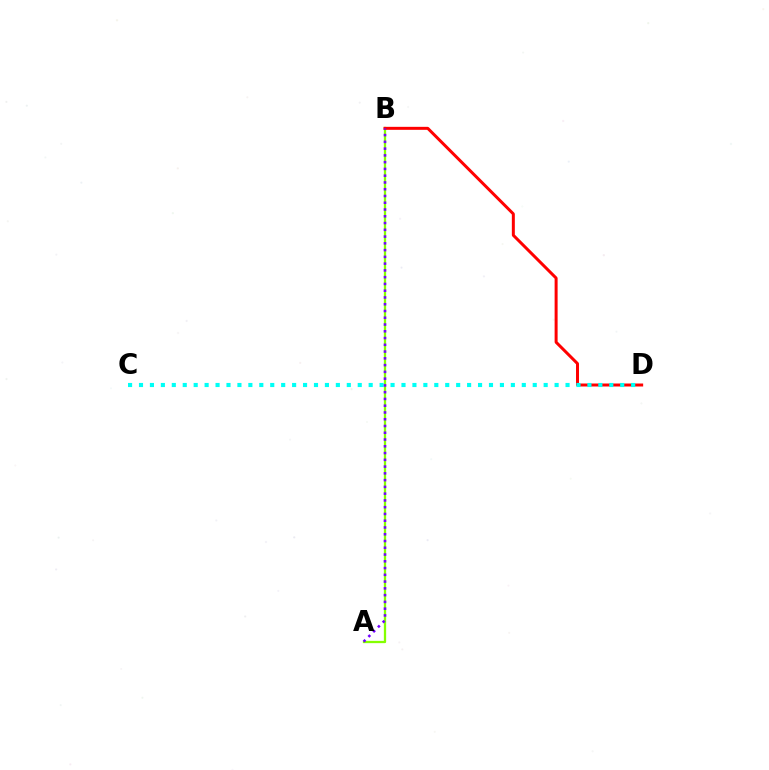{('A', 'B'): [{'color': '#84ff00', 'line_style': 'solid', 'thickness': 1.65}, {'color': '#7200ff', 'line_style': 'dotted', 'thickness': 1.84}], ('B', 'D'): [{'color': '#ff0000', 'line_style': 'solid', 'thickness': 2.15}], ('C', 'D'): [{'color': '#00fff6', 'line_style': 'dotted', 'thickness': 2.97}]}